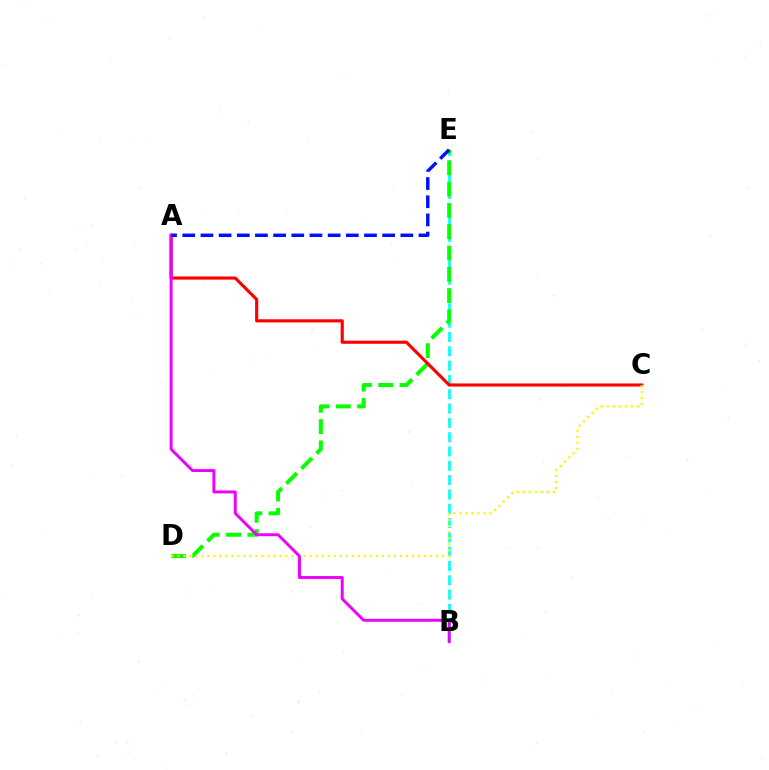{('B', 'E'): [{'color': '#00fff6', 'line_style': 'dashed', 'thickness': 1.94}], ('D', 'E'): [{'color': '#08ff00', 'line_style': 'dashed', 'thickness': 2.89}], ('A', 'C'): [{'color': '#ff0000', 'line_style': 'solid', 'thickness': 2.25}], ('C', 'D'): [{'color': '#fcf500', 'line_style': 'dotted', 'thickness': 1.64}], ('A', 'B'): [{'color': '#ee00ff', 'line_style': 'solid', 'thickness': 2.12}], ('A', 'E'): [{'color': '#0010ff', 'line_style': 'dashed', 'thickness': 2.47}]}